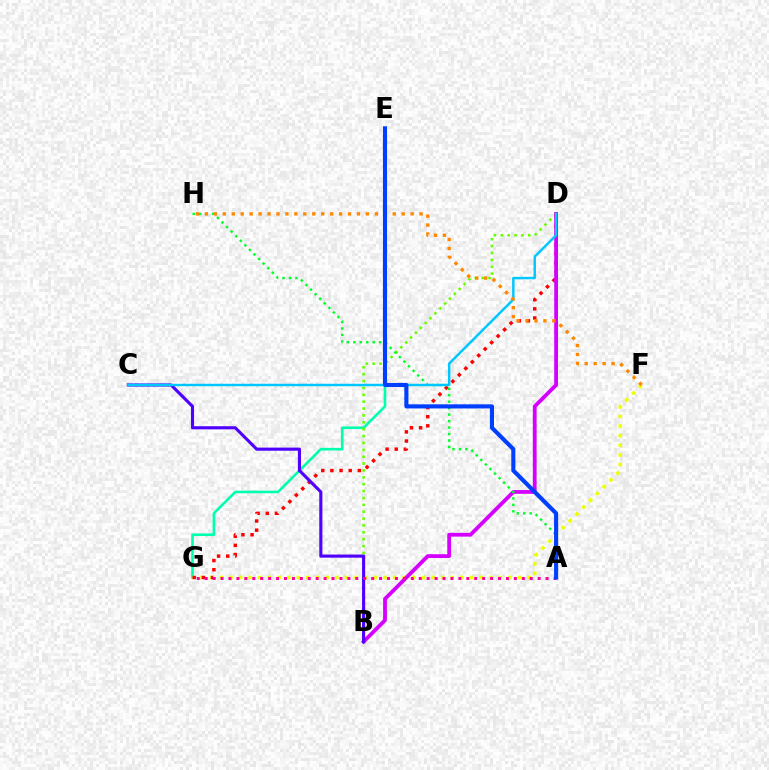{('E', 'G'): [{'color': '#00ffaf', 'line_style': 'solid', 'thickness': 1.88}], ('F', 'G'): [{'color': '#eeff00', 'line_style': 'dotted', 'thickness': 2.61}], ('B', 'D'): [{'color': '#66ff00', 'line_style': 'dotted', 'thickness': 1.87}, {'color': '#d600ff', 'line_style': 'solid', 'thickness': 2.74}], ('D', 'G'): [{'color': '#ff0000', 'line_style': 'dotted', 'thickness': 2.49}], ('A', 'H'): [{'color': '#00ff27', 'line_style': 'dotted', 'thickness': 1.76}], ('B', 'C'): [{'color': '#4f00ff', 'line_style': 'solid', 'thickness': 2.24}], ('C', 'D'): [{'color': '#00c7ff', 'line_style': 'solid', 'thickness': 1.77}], ('F', 'H'): [{'color': '#ff8800', 'line_style': 'dotted', 'thickness': 2.43}], ('A', 'G'): [{'color': '#ff00a0', 'line_style': 'dotted', 'thickness': 2.15}], ('A', 'E'): [{'color': '#003fff', 'line_style': 'solid', 'thickness': 2.96}]}